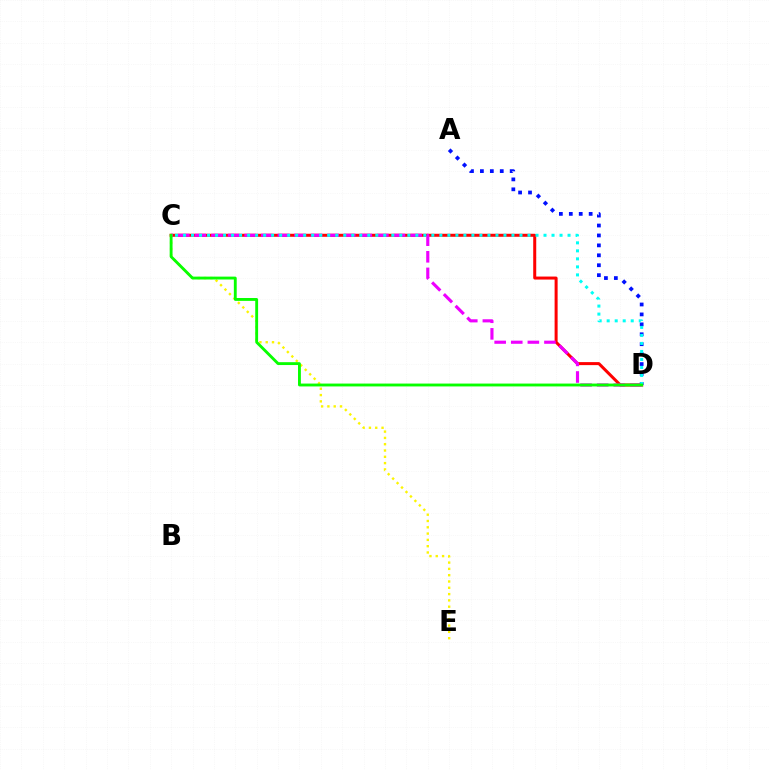{('C', 'D'): [{'color': '#ff0000', 'line_style': 'solid', 'thickness': 2.17}, {'color': '#ee00ff', 'line_style': 'dashed', 'thickness': 2.25}, {'color': '#00fff6', 'line_style': 'dotted', 'thickness': 2.18}, {'color': '#08ff00', 'line_style': 'solid', 'thickness': 2.06}], ('C', 'E'): [{'color': '#fcf500', 'line_style': 'dotted', 'thickness': 1.71}], ('A', 'D'): [{'color': '#0010ff', 'line_style': 'dotted', 'thickness': 2.7}]}